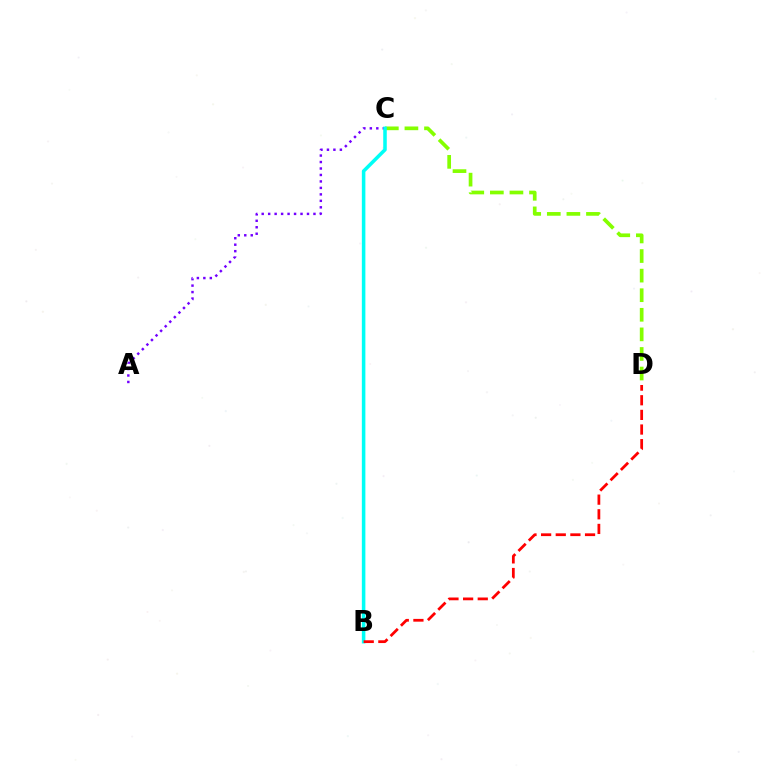{('A', 'C'): [{'color': '#7200ff', 'line_style': 'dotted', 'thickness': 1.76}], ('C', 'D'): [{'color': '#84ff00', 'line_style': 'dashed', 'thickness': 2.66}], ('B', 'C'): [{'color': '#00fff6', 'line_style': 'solid', 'thickness': 2.55}], ('B', 'D'): [{'color': '#ff0000', 'line_style': 'dashed', 'thickness': 1.99}]}